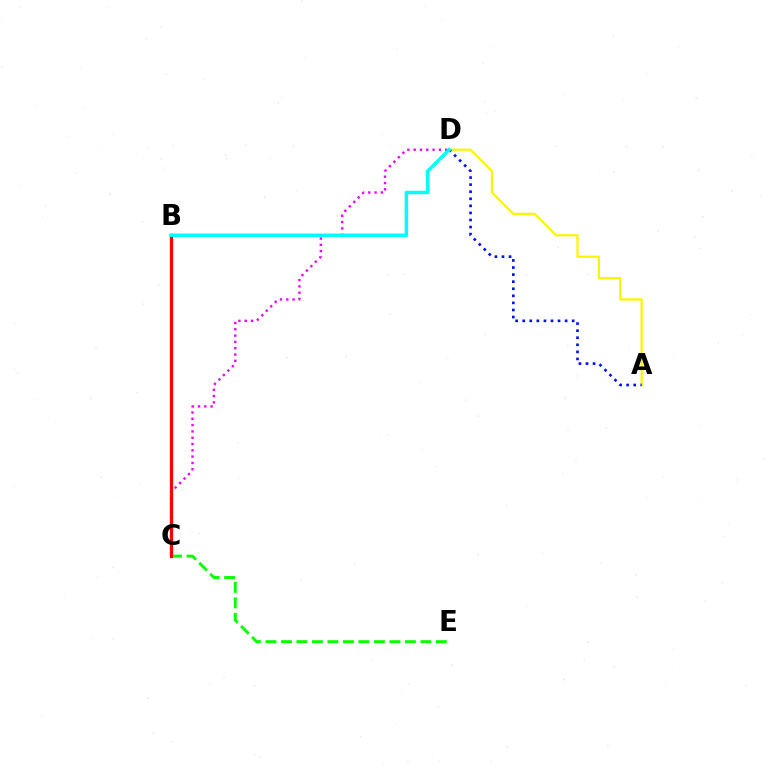{('C', 'D'): [{'color': '#ee00ff', 'line_style': 'dotted', 'thickness': 1.71}], ('C', 'E'): [{'color': '#08ff00', 'line_style': 'dashed', 'thickness': 2.1}], ('B', 'C'): [{'color': '#ff0000', 'line_style': 'solid', 'thickness': 2.34}], ('A', 'D'): [{'color': '#fcf500', 'line_style': 'solid', 'thickness': 1.61}, {'color': '#0010ff', 'line_style': 'dotted', 'thickness': 1.92}], ('B', 'D'): [{'color': '#00fff6', 'line_style': 'solid', 'thickness': 2.51}]}